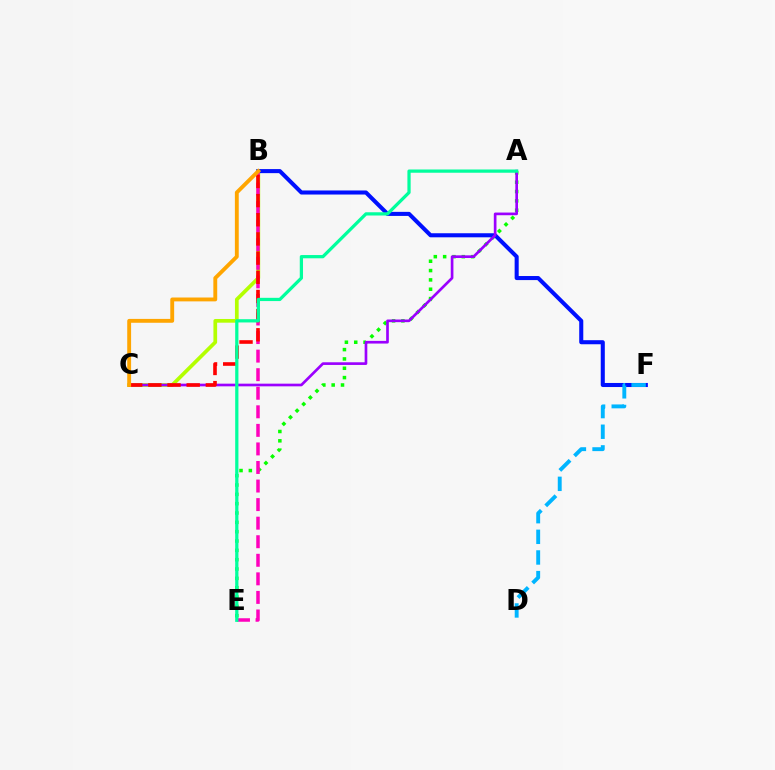{('A', 'E'): [{'color': '#08ff00', 'line_style': 'dotted', 'thickness': 2.54}, {'color': '#00ff9d', 'line_style': 'solid', 'thickness': 2.33}], ('B', 'C'): [{'color': '#b3ff00', 'line_style': 'solid', 'thickness': 2.67}, {'color': '#ff0000', 'line_style': 'dashed', 'thickness': 2.6}, {'color': '#ffa500', 'line_style': 'solid', 'thickness': 2.78}], ('B', 'F'): [{'color': '#0010ff', 'line_style': 'solid', 'thickness': 2.92}], ('A', 'C'): [{'color': '#9b00ff', 'line_style': 'solid', 'thickness': 1.92}], ('B', 'E'): [{'color': '#ff00bd', 'line_style': 'dashed', 'thickness': 2.52}], ('D', 'F'): [{'color': '#00b5ff', 'line_style': 'dashed', 'thickness': 2.8}]}